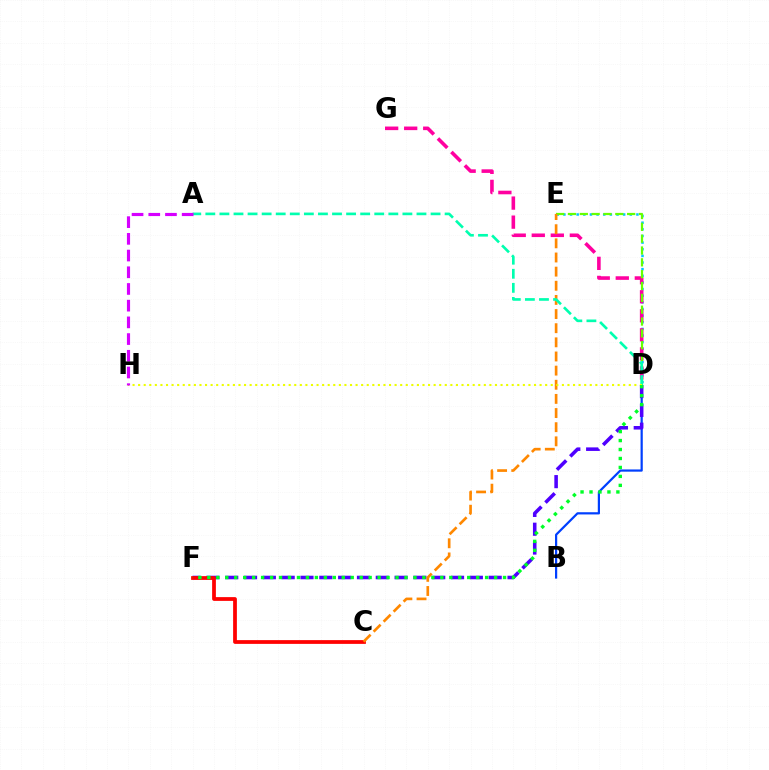{('D', 'E'): [{'color': '#00c7ff', 'line_style': 'dotted', 'thickness': 1.8}, {'color': '#66ff00', 'line_style': 'dashed', 'thickness': 1.61}], ('D', 'G'): [{'color': '#ff00a0', 'line_style': 'dashed', 'thickness': 2.59}], ('B', 'D'): [{'color': '#003fff', 'line_style': 'solid', 'thickness': 1.59}], ('D', 'F'): [{'color': '#4f00ff', 'line_style': 'dashed', 'thickness': 2.56}, {'color': '#00ff27', 'line_style': 'dotted', 'thickness': 2.43}], ('C', 'F'): [{'color': '#ff0000', 'line_style': 'solid', 'thickness': 2.7}], ('C', 'E'): [{'color': '#ff8800', 'line_style': 'dashed', 'thickness': 1.92}], ('A', 'D'): [{'color': '#00ffaf', 'line_style': 'dashed', 'thickness': 1.91}], ('D', 'H'): [{'color': '#eeff00', 'line_style': 'dotted', 'thickness': 1.51}], ('A', 'H'): [{'color': '#d600ff', 'line_style': 'dashed', 'thickness': 2.27}]}